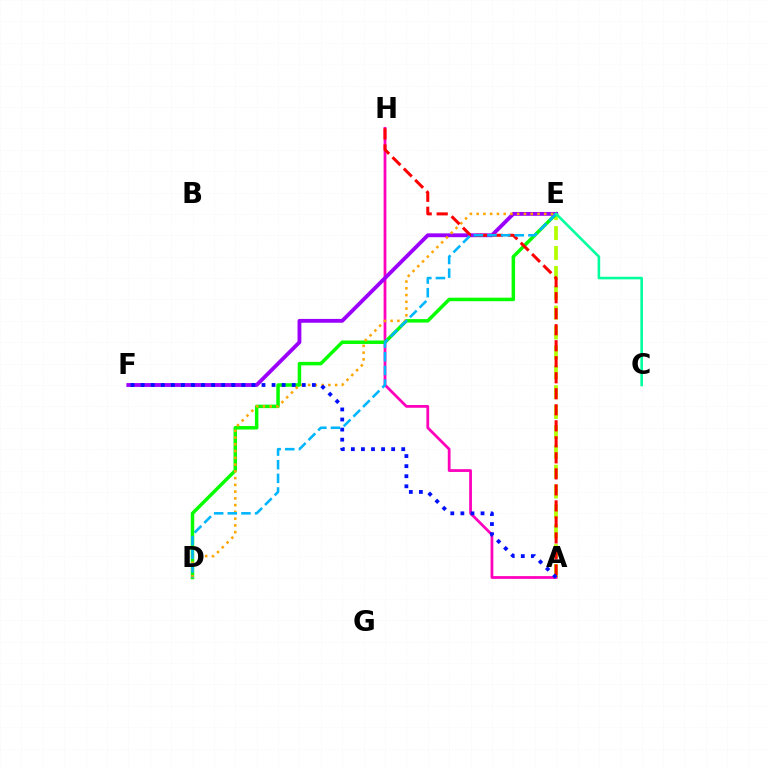{('A', 'E'): [{'color': '#b3ff00', 'line_style': 'dashed', 'thickness': 2.7}], ('A', 'H'): [{'color': '#ff00bd', 'line_style': 'solid', 'thickness': 1.99}, {'color': '#ff0000', 'line_style': 'dashed', 'thickness': 2.18}], ('D', 'E'): [{'color': '#08ff00', 'line_style': 'solid', 'thickness': 2.51}, {'color': '#ffa500', 'line_style': 'dotted', 'thickness': 1.84}, {'color': '#00b5ff', 'line_style': 'dashed', 'thickness': 1.85}], ('E', 'F'): [{'color': '#9b00ff', 'line_style': 'solid', 'thickness': 2.76}], ('A', 'F'): [{'color': '#0010ff', 'line_style': 'dotted', 'thickness': 2.74}], ('C', 'E'): [{'color': '#00ff9d', 'line_style': 'solid', 'thickness': 1.86}]}